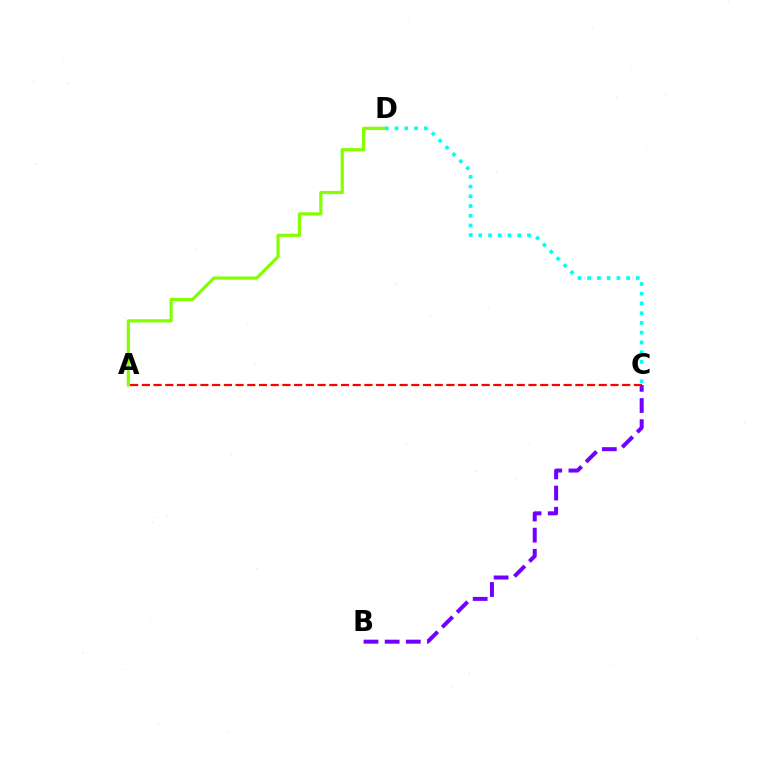{('A', 'D'): [{'color': '#84ff00', 'line_style': 'solid', 'thickness': 2.31}], ('B', 'C'): [{'color': '#7200ff', 'line_style': 'dashed', 'thickness': 2.87}], ('C', 'D'): [{'color': '#00fff6', 'line_style': 'dotted', 'thickness': 2.65}], ('A', 'C'): [{'color': '#ff0000', 'line_style': 'dashed', 'thickness': 1.59}]}